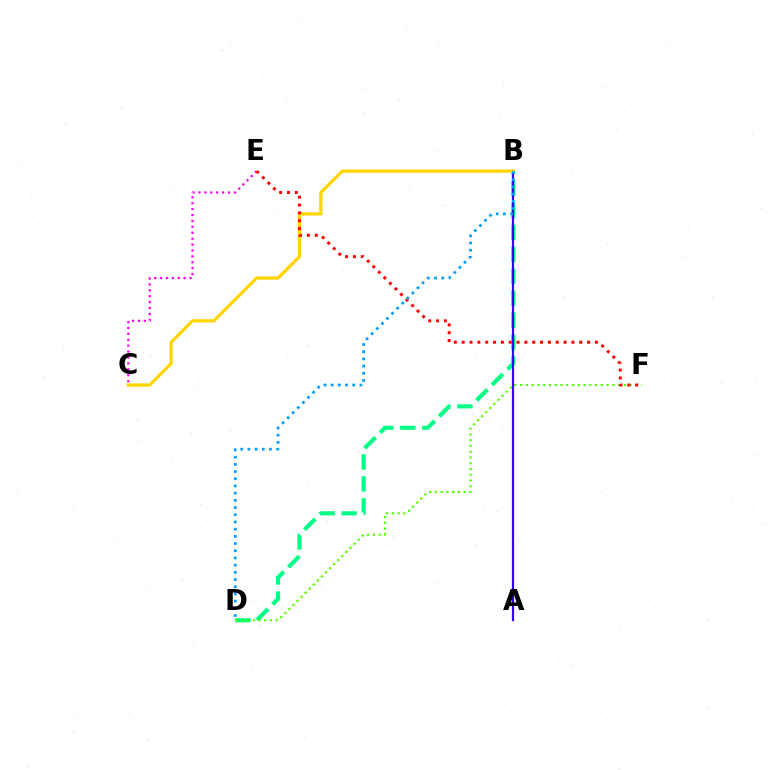{('B', 'D'): [{'color': '#00ff86', 'line_style': 'dashed', 'thickness': 2.98}, {'color': '#009eff', 'line_style': 'dotted', 'thickness': 1.96}], ('D', 'F'): [{'color': '#4fff00', 'line_style': 'dotted', 'thickness': 1.57}], ('A', 'B'): [{'color': '#3700ff', 'line_style': 'solid', 'thickness': 1.59}], ('B', 'C'): [{'color': '#ffd500', 'line_style': 'solid', 'thickness': 2.33}], ('C', 'E'): [{'color': '#ff00ed', 'line_style': 'dotted', 'thickness': 1.6}], ('E', 'F'): [{'color': '#ff0000', 'line_style': 'dotted', 'thickness': 2.13}]}